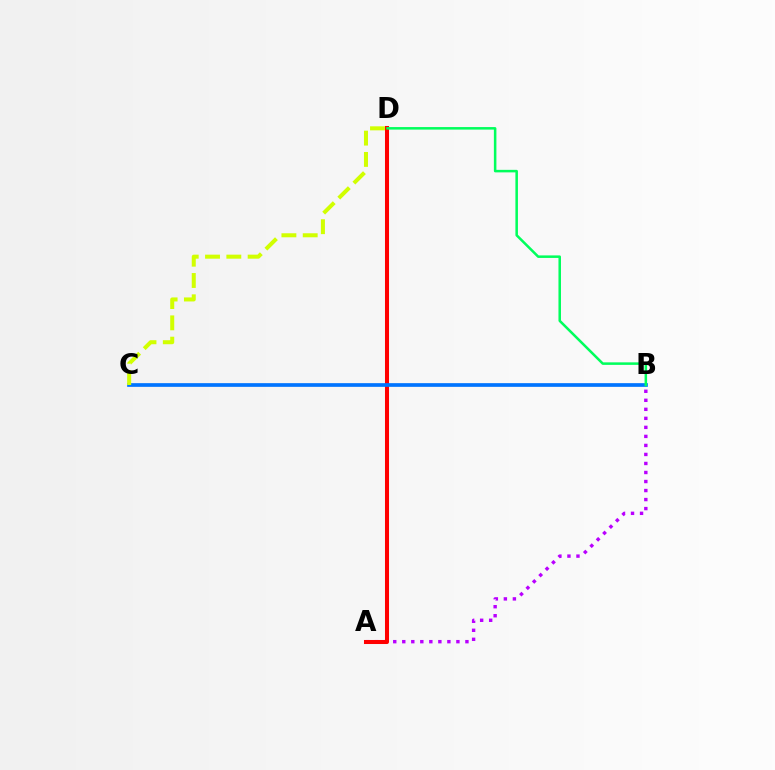{('A', 'B'): [{'color': '#b900ff', 'line_style': 'dotted', 'thickness': 2.45}], ('A', 'D'): [{'color': '#ff0000', 'line_style': 'solid', 'thickness': 2.91}], ('B', 'C'): [{'color': '#0074ff', 'line_style': 'solid', 'thickness': 2.66}], ('C', 'D'): [{'color': '#d1ff00', 'line_style': 'dashed', 'thickness': 2.89}], ('B', 'D'): [{'color': '#00ff5c', 'line_style': 'solid', 'thickness': 1.82}]}